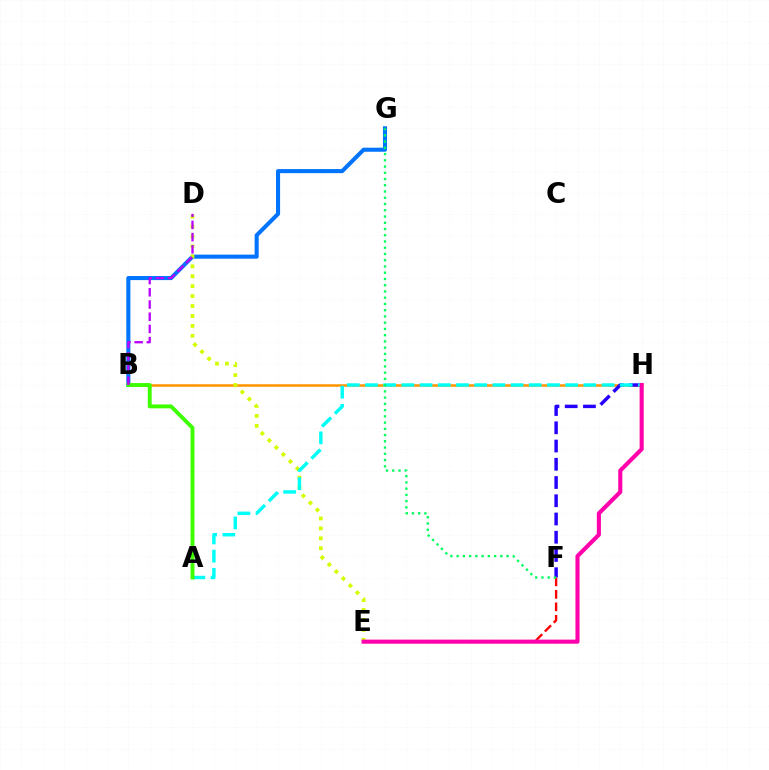{('B', 'H'): [{'color': '#ff9400', 'line_style': 'solid', 'thickness': 1.82}], ('F', 'H'): [{'color': '#2500ff', 'line_style': 'dashed', 'thickness': 2.48}], ('B', 'G'): [{'color': '#0074ff', 'line_style': 'solid', 'thickness': 2.93}], ('E', 'F'): [{'color': '#ff0000', 'line_style': 'dashed', 'thickness': 1.7}], ('D', 'E'): [{'color': '#d1ff00', 'line_style': 'dotted', 'thickness': 2.7}], ('A', 'H'): [{'color': '#00fff6', 'line_style': 'dashed', 'thickness': 2.47}], ('A', 'B'): [{'color': '#3dff00', 'line_style': 'solid', 'thickness': 2.79}], ('E', 'H'): [{'color': '#ff00ac', 'line_style': 'solid', 'thickness': 2.95}], ('B', 'D'): [{'color': '#b900ff', 'line_style': 'dashed', 'thickness': 1.66}], ('F', 'G'): [{'color': '#00ff5c', 'line_style': 'dotted', 'thickness': 1.7}]}